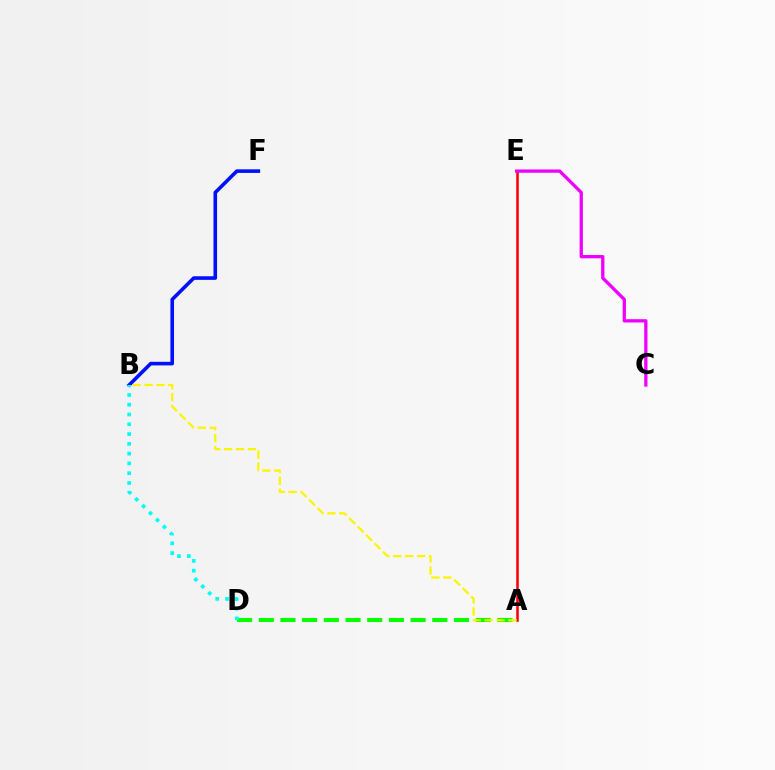{('A', 'E'): [{'color': '#ff0000', 'line_style': 'solid', 'thickness': 1.84}], ('A', 'D'): [{'color': '#08ff00', 'line_style': 'dashed', 'thickness': 2.95}], ('B', 'F'): [{'color': '#0010ff', 'line_style': 'solid', 'thickness': 2.59}], ('C', 'E'): [{'color': '#ee00ff', 'line_style': 'solid', 'thickness': 2.37}], ('A', 'B'): [{'color': '#fcf500', 'line_style': 'dashed', 'thickness': 1.62}], ('B', 'D'): [{'color': '#00fff6', 'line_style': 'dotted', 'thickness': 2.66}]}